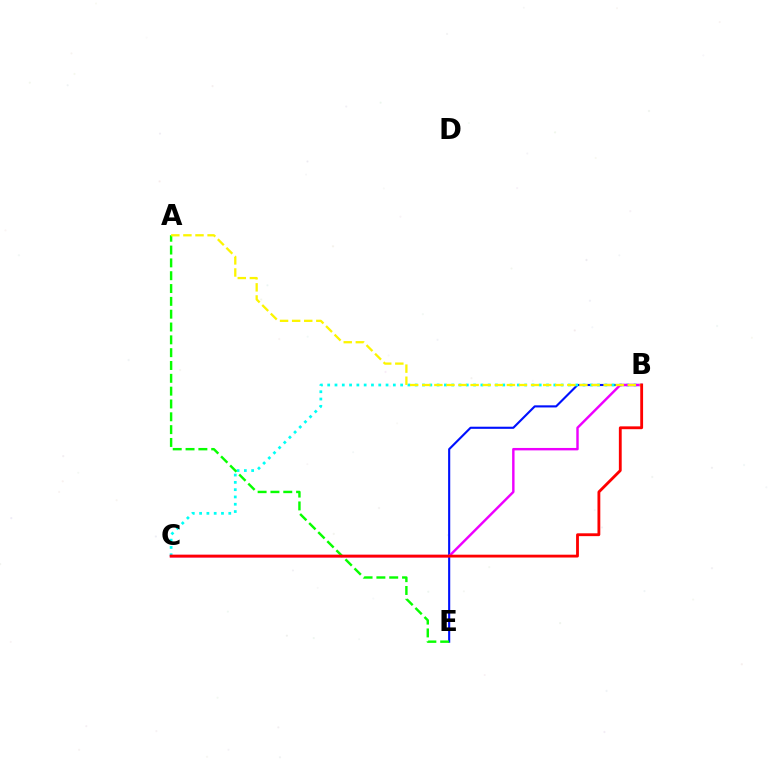{('B', 'E'): [{'color': '#0010ff', 'line_style': 'solid', 'thickness': 1.53}], ('B', 'C'): [{'color': '#00fff6', 'line_style': 'dotted', 'thickness': 1.98}, {'color': '#ee00ff', 'line_style': 'solid', 'thickness': 1.75}, {'color': '#ff0000', 'line_style': 'solid', 'thickness': 2.04}], ('A', 'E'): [{'color': '#08ff00', 'line_style': 'dashed', 'thickness': 1.74}], ('A', 'B'): [{'color': '#fcf500', 'line_style': 'dashed', 'thickness': 1.64}]}